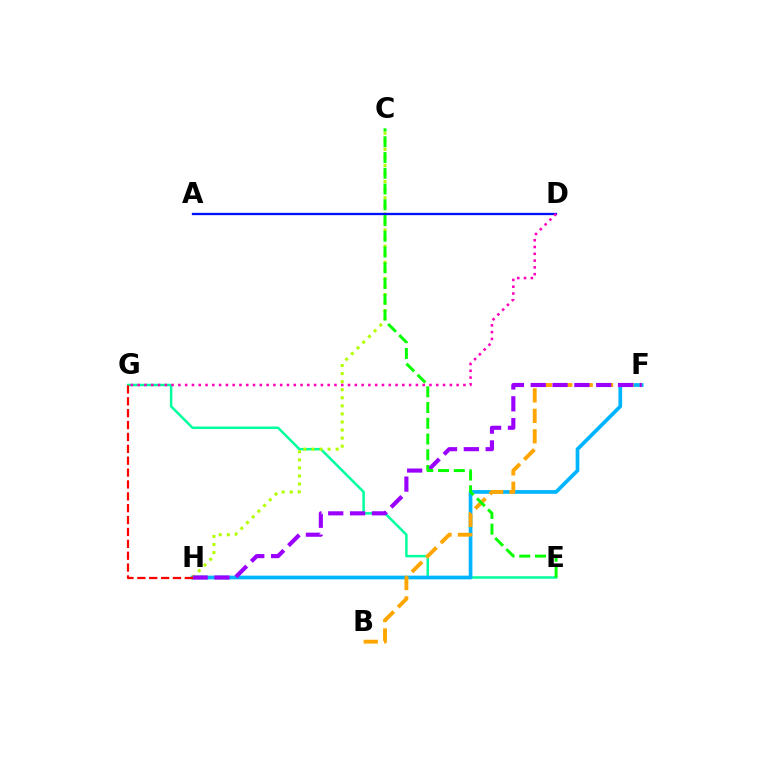{('E', 'G'): [{'color': '#00ff9d', 'line_style': 'solid', 'thickness': 1.8}], ('F', 'H'): [{'color': '#00b5ff', 'line_style': 'solid', 'thickness': 2.67}, {'color': '#9b00ff', 'line_style': 'dashed', 'thickness': 2.97}], ('B', 'F'): [{'color': '#ffa500', 'line_style': 'dashed', 'thickness': 2.78}], ('C', 'H'): [{'color': '#b3ff00', 'line_style': 'dotted', 'thickness': 2.19}], ('A', 'D'): [{'color': '#0010ff', 'line_style': 'solid', 'thickness': 1.66}], ('C', 'E'): [{'color': '#08ff00', 'line_style': 'dashed', 'thickness': 2.14}], ('D', 'G'): [{'color': '#ff00bd', 'line_style': 'dotted', 'thickness': 1.84}], ('G', 'H'): [{'color': '#ff0000', 'line_style': 'dashed', 'thickness': 1.61}]}